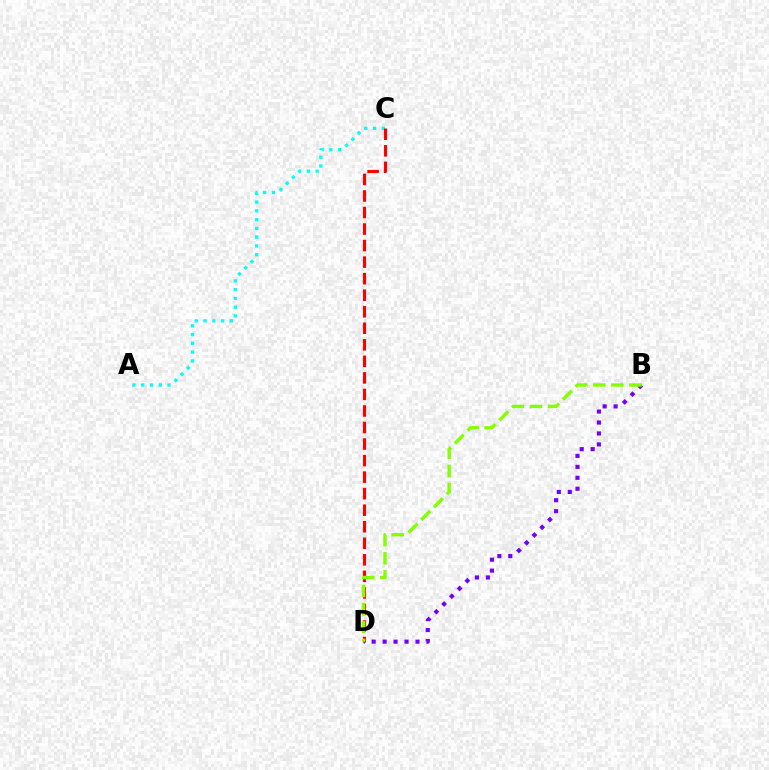{('A', 'C'): [{'color': '#00fff6', 'line_style': 'dotted', 'thickness': 2.38}], ('B', 'D'): [{'color': '#7200ff', 'line_style': 'dotted', 'thickness': 2.98}, {'color': '#84ff00', 'line_style': 'dashed', 'thickness': 2.45}], ('C', 'D'): [{'color': '#ff0000', 'line_style': 'dashed', 'thickness': 2.25}]}